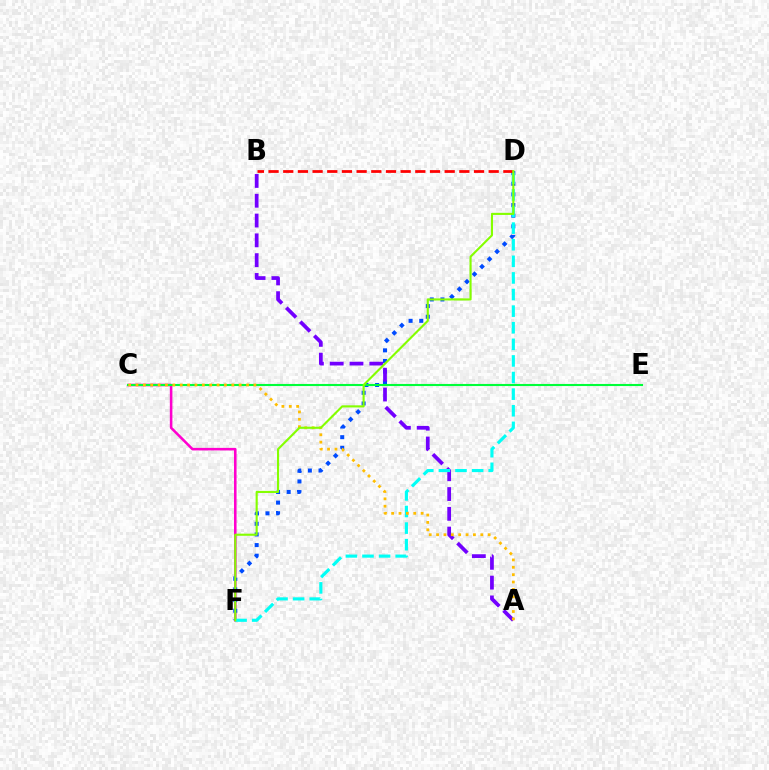{('C', 'F'): [{'color': '#ff00cf', 'line_style': 'solid', 'thickness': 1.84}], ('D', 'F'): [{'color': '#004bff', 'line_style': 'dotted', 'thickness': 2.89}, {'color': '#00fff6', 'line_style': 'dashed', 'thickness': 2.26}, {'color': '#84ff00', 'line_style': 'solid', 'thickness': 1.53}], ('A', 'B'): [{'color': '#7200ff', 'line_style': 'dashed', 'thickness': 2.69}], ('C', 'E'): [{'color': '#00ff39', 'line_style': 'solid', 'thickness': 1.52}], ('A', 'C'): [{'color': '#ffbd00', 'line_style': 'dotted', 'thickness': 2.0}], ('B', 'D'): [{'color': '#ff0000', 'line_style': 'dashed', 'thickness': 1.99}]}